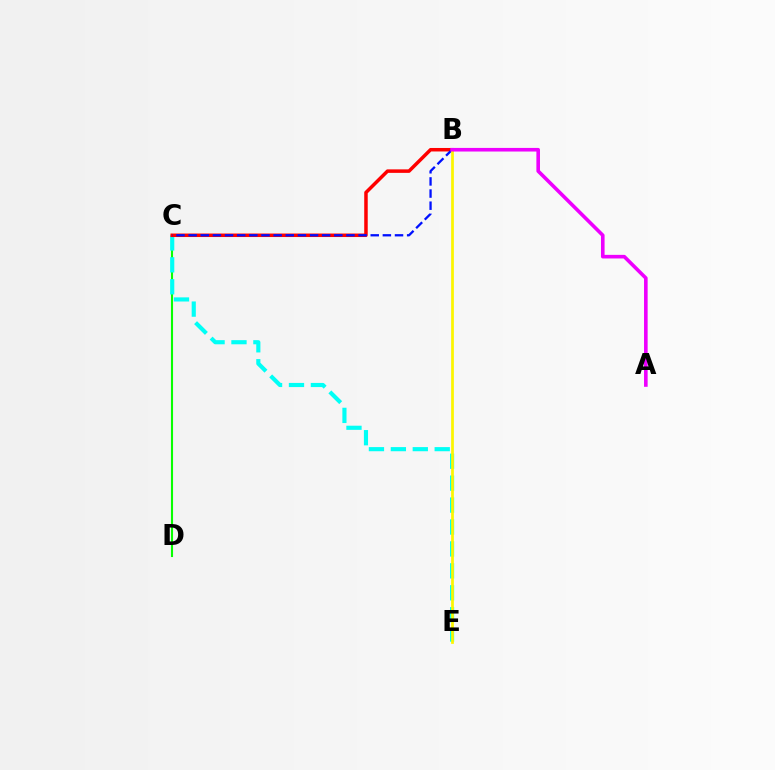{('C', 'D'): [{'color': '#08ff00', 'line_style': 'solid', 'thickness': 1.51}], ('C', 'E'): [{'color': '#00fff6', 'line_style': 'dashed', 'thickness': 2.98}], ('B', 'C'): [{'color': '#ff0000', 'line_style': 'solid', 'thickness': 2.52}, {'color': '#0010ff', 'line_style': 'dashed', 'thickness': 1.65}], ('B', 'E'): [{'color': '#fcf500', 'line_style': 'solid', 'thickness': 1.97}], ('A', 'B'): [{'color': '#ee00ff', 'line_style': 'solid', 'thickness': 2.6}]}